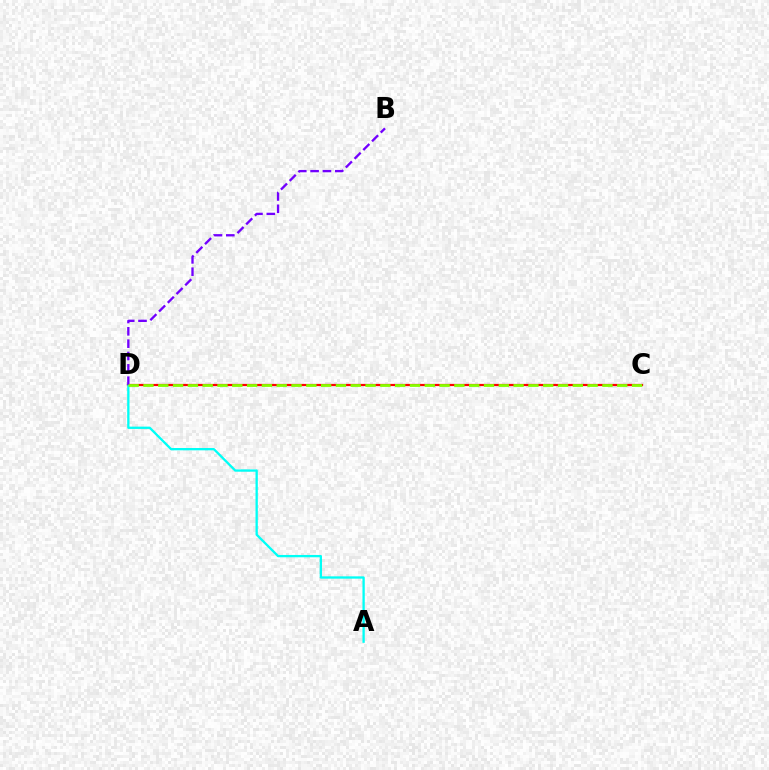{('C', 'D'): [{'color': '#ff0000', 'line_style': 'solid', 'thickness': 1.6}, {'color': '#84ff00', 'line_style': 'dashed', 'thickness': 2.01}], ('A', 'D'): [{'color': '#00fff6', 'line_style': 'solid', 'thickness': 1.66}], ('B', 'D'): [{'color': '#7200ff', 'line_style': 'dashed', 'thickness': 1.68}]}